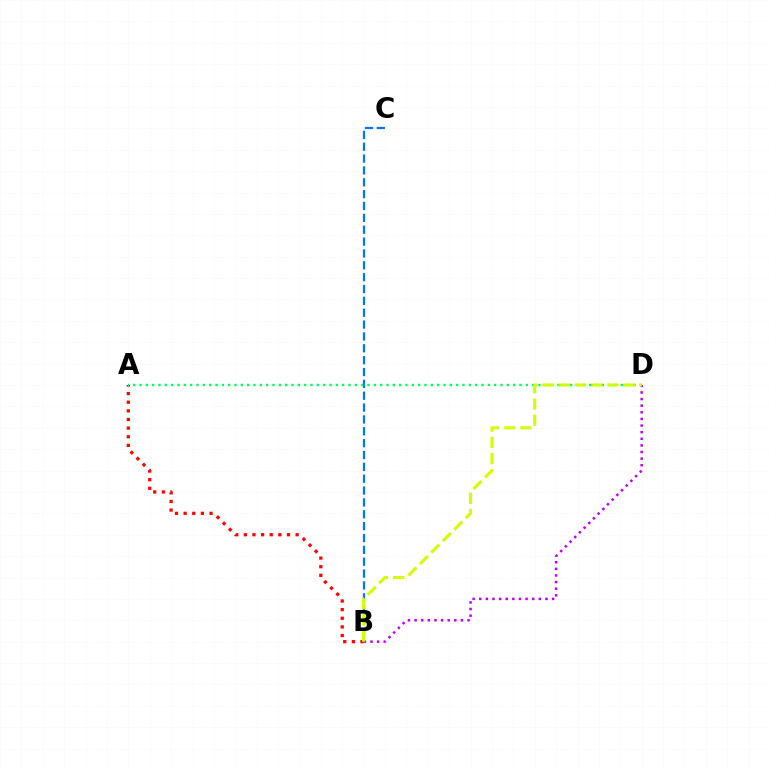{('B', 'C'): [{'color': '#0074ff', 'line_style': 'dashed', 'thickness': 1.61}], ('A', 'B'): [{'color': '#ff0000', 'line_style': 'dotted', 'thickness': 2.35}], ('B', 'D'): [{'color': '#b900ff', 'line_style': 'dotted', 'thickness': 1.8}, {'color': '#d1ff00', 'line_style': 'dashed', 'thickness': 2.2}], ('A', 'D'): [{'color': '#00ff5c', 'line_style': 'dotted', 'thickness': 1.72}]}